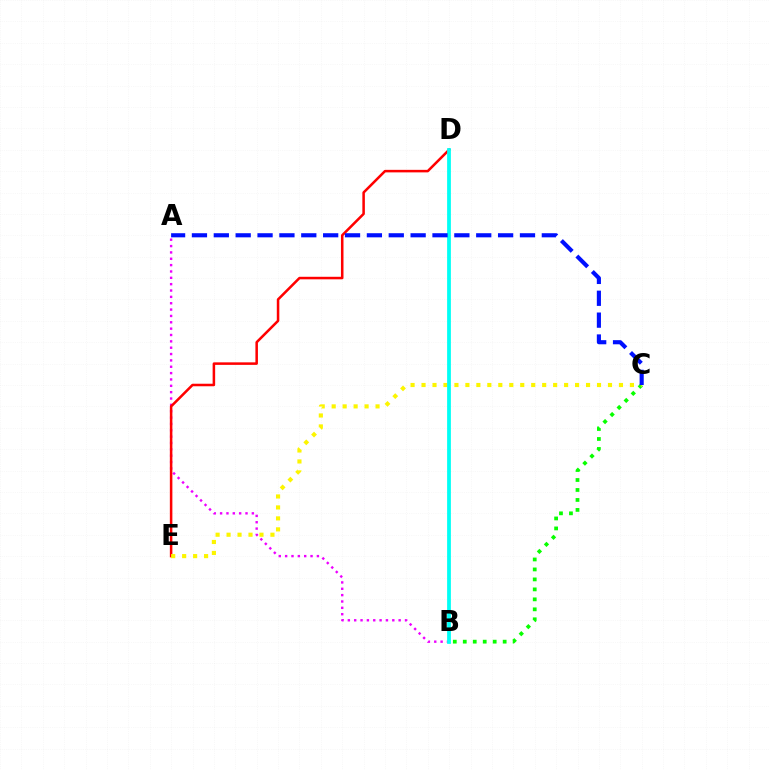{('A', 'B'): [{'color': '#ee00ff', 'line_style': 'dotted', 'thickness': 1.73}], ('B', 'C'): [{'color': '#08ff00', 'line_style': 'dotted', 'thickness': 2.71}], ('D', 'E'): [{'color': '#ff0000', 'line_style': 'solid', 'thickness': 1.82}], ('C', 'E'): [{'color': '#fcf500', 'line_style': 'dotted', 'thickness': 2.98}], ('B', 'D'): [{'color': '#00fff6', 'line_style': 'solid', 'thickness': 2.71}], ('A', 'C'): [{'color': '#0010ff', 'line_style': 'dashed', 'thickness': 2.97}]}